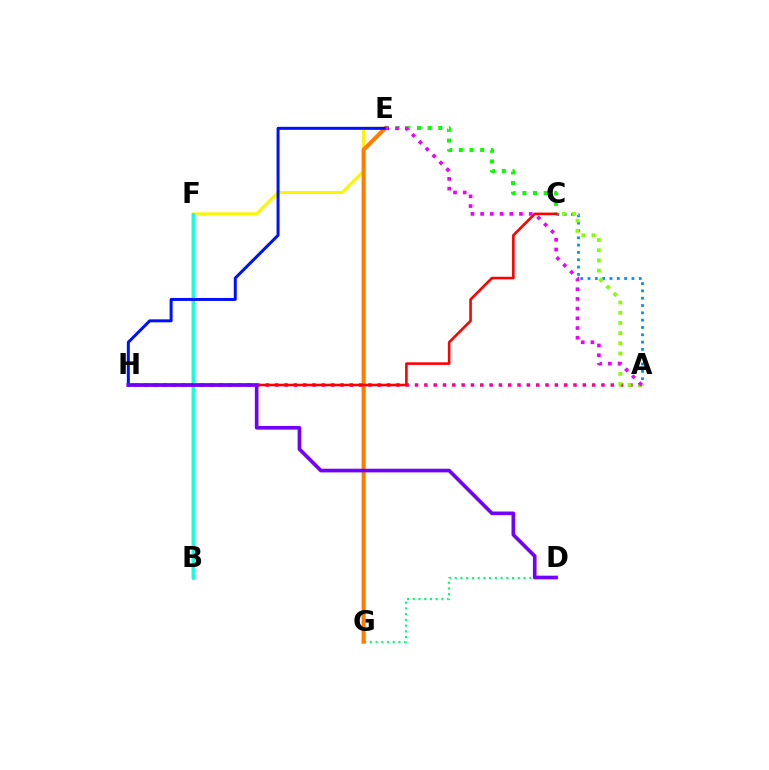{('B', 'E'): [{'color': '#fcf500', 'line_style': 'solid', 'thickness': 2.19}], ('B', 'F'): [{'color': '#00fff6', 'line_style': 'solid', 'thickness': 1.98}], ('D', 'G'): [{'color': '#00ff74', 'line_style': 'dotted', 'thickness': 1.56}], ('C', 'E'): [{'color': '#08ff00', 'line_style': 'dotted', 'thickness': 2.89}], ('A', 'C'): [{'color': '#008cff', 'line_style': 'dotted', 'thickness': 1.99}, {'color': '#84ff00', 'line_style': 'dotted', 'thickness': 2.77}], ('E', 'G'): [{'color': '#ff7c00', 'line_style': 'solid', 'thickness': 2.92}], ('A', 'H'): [{'color': '#ff0094', 'line_style': 'dotted', 'thickness': 2.53}], ('C', 'H'): [{'color': '#ff0000', 'line_style': 'solid', 'thickness': 1.87}], ('E', 'H'): [{'color': '#0010ff', 'line_style': 'solid', 'thickness': 2.15}], ('A', 'E'): [{'color': '#ee00ff', 'line_style': 'dotted', 'thickness': 2.64}], ('D', 'H'): [{'color': '#7200ff', 'line_style': 'solid', 'thickness': 2.64}]}